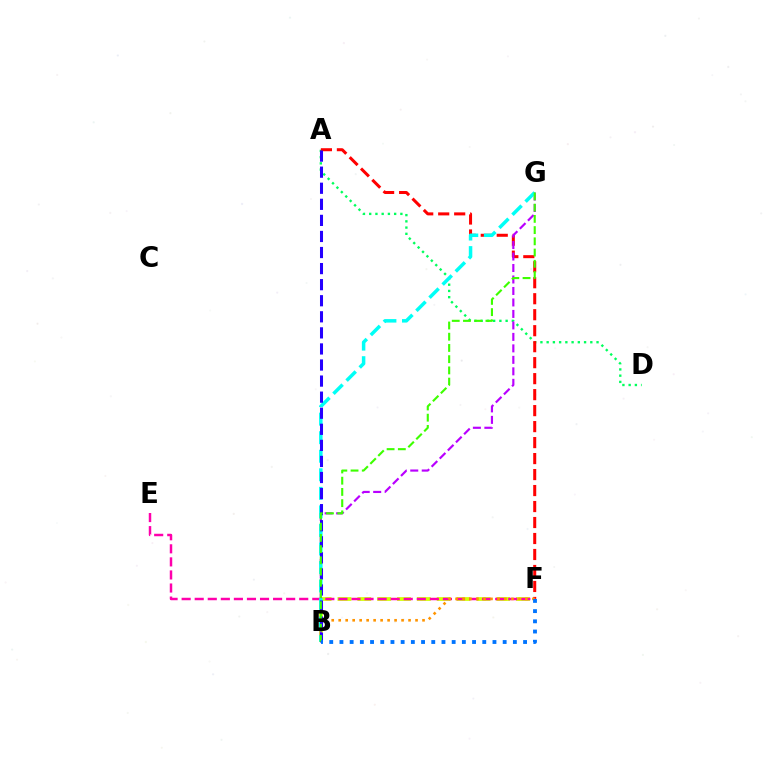{('A', 'D'): [{'color': '#00ff5c', 'line_style': 'dotted', 'thickness': 1.69}], ('A', 'F'): [{'color': '#ff0000', 'line_style': 'dashed', 'thickness': 2.17}], ('B', 'F'): [{'color': '#d1ff00', 'line_style': 'dashed', 'thickness': 2.7}, {'color': '#ff9400', 'line_style': 'dotted', 'thickness': 1.9}, {'color': '#0074ff', 'line_style': 'dotted', 'thickness': 2.77}], ('B', 'G'): [{'color': '#b900ff', 'line_style': 'dashed', 'thickness': 1.56}, {'color': '#00fff6', 'line_style': 'dashed', 'thickness': 2.52}, {'color': '#3dff00', 'line_style': 'dashed', 'thickness': 1.53}], ('E', 'F'): [{'color': '#ff00ac', 'line_style': 'dashed', 'thickness': 1.77}], ('A', 'B'): [{'color': '#2500ff', 'line_style': 'dashed', 'thickness': 2.18}]}